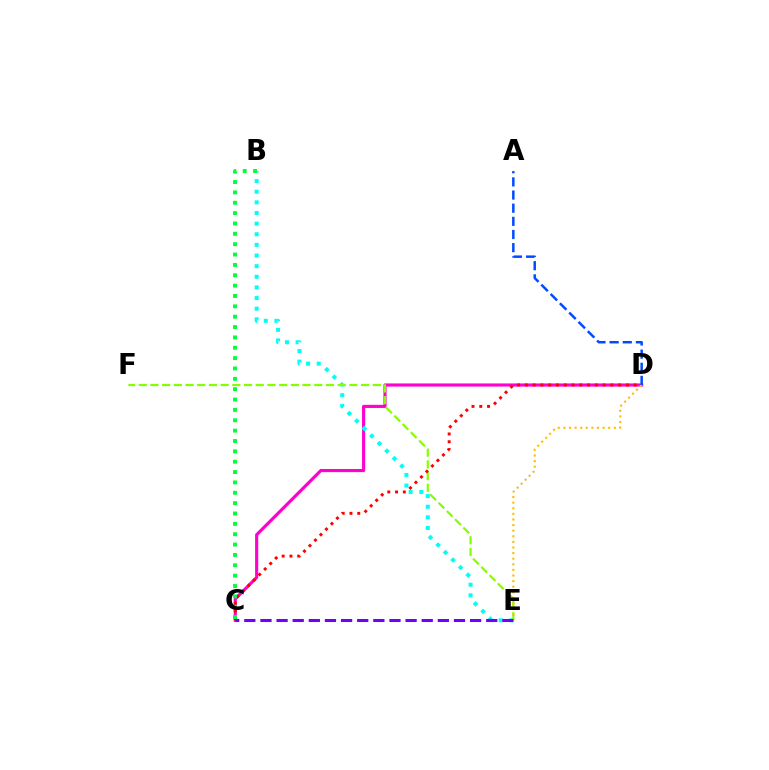{('C', 'D'): [{'color': '#ff00cf', 'line_style': 'solid', 'thickness': 2.26}, {'color': '#ff0000', 'line_style': 'dotted', 'thickness': 2.11}], ('B', 'E'): [{'color': '#00fff6', 'line_style': 'dotted', 'thickness': 2.89}], ('E', 'F'): [{'color': '#84ff00', 'line_style': 'dashed', 'thickness': 1.59}], ('D', 'E'): [{'color': '#ffbd00', 'line_style': 'dotted', 'thickness': 1.52}], ('B', 'C'): [{'color': '#00ff39', 'line_style': 'dotted', 'thickness': 2.81}], ('C', 'E'): [{'color': '#7200ff', 'line_style': 'dashed', 'thickness': 2.19}], ('A', 'D'): [{'color': '#004bff', 'line_style': 'dashed', 'thickness': 1.79}]}